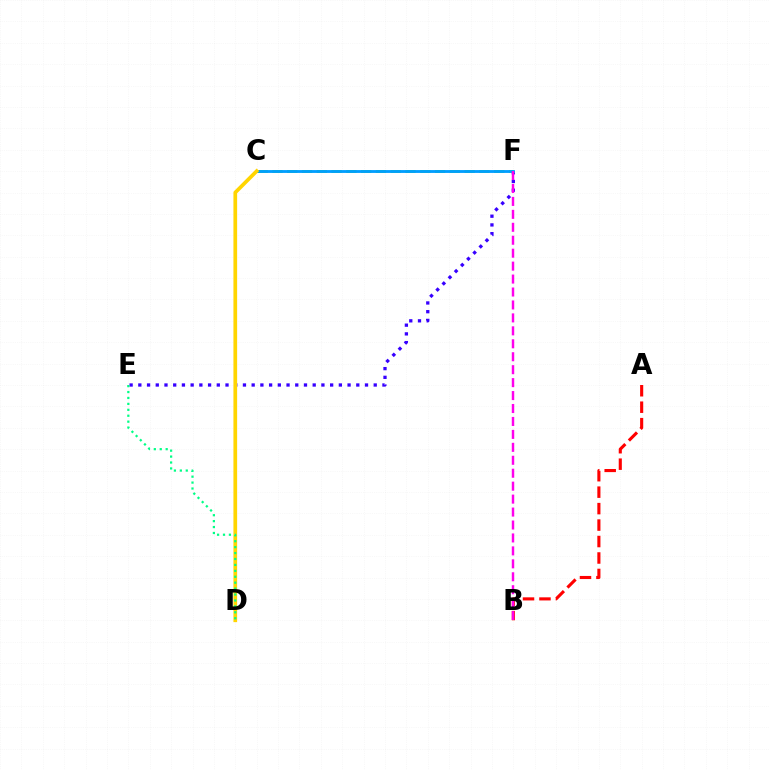{('E', 'F'): [{'color': '#3700ff', 'line_style': 'dotted', 'thickness': 2.37}], ('C', 'F'): [{'color': '#4fff00', 'line_style': 'dashed', 'thickness': 2.01}, {'color': '#009eff', 'line_style': 'solid', 'thickness': 2.04}], ('A', 'B'): [{'color': '#ff0000', 'line_style': 'dashed', 'thickness': 2.24}], ('B', 'F'): [{'color': '#ff00ed', 'line_style': 'dashed', 'thickness': 1.76}], ('C', 'D'): [{'color': '#ffd500', 'line_style': 'solid', 'thickness': 2.67}], ('D', 'E'): [{'color': '#00ff86', 'line_style': 'dotted', 'thickness': 1.61}]}